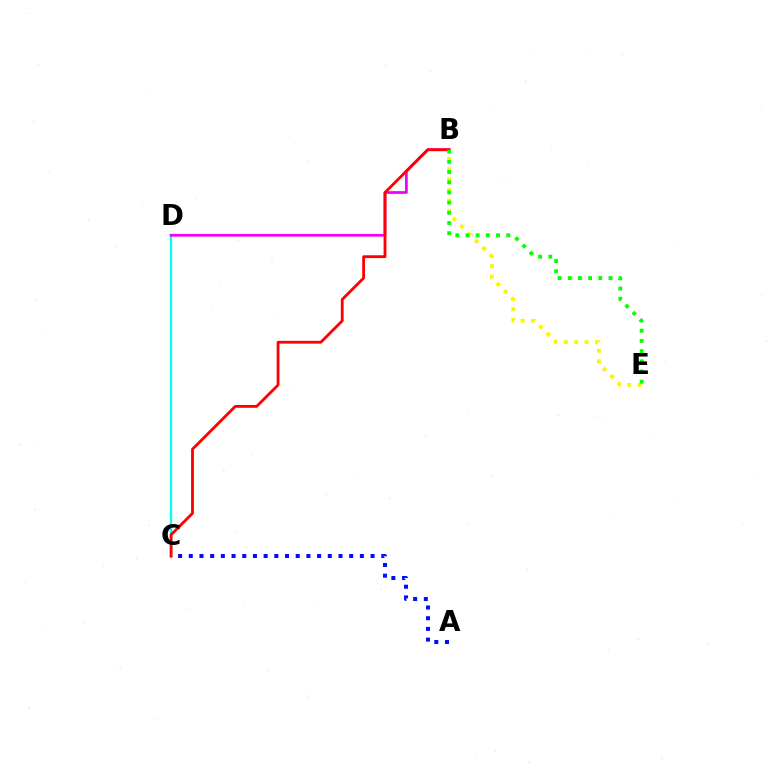{('C', 'D'): [{'color': '#00fff6', 'line_style': 'solid', 'thickness': 1.65}], ('B', 'D'): [{'color': '#ee00ff', 'line_style': 'solid', 'thickness': 1.96}], ('B', 'E'): [{'color': '#fcf500', 'line_style': 'dotted', 'thickness': 2.83}, {'color': '#08ff00', 'line_style': 'dotted', 'thickness': 2.77}], ('A', 'C'): [{'color': '#0010ff', 'line_style': 'dotted', 'thickness': 2.91}], ('B', 'C'): [{'color': '#ff0000', 'line_style': 'solid', 'thickness': 2.02}]}